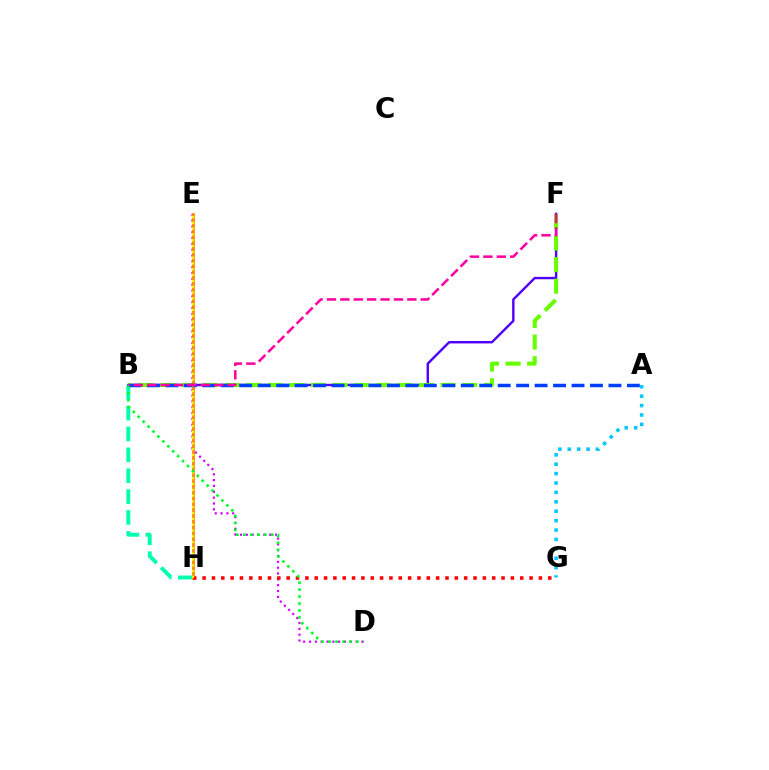{('B', 'F'): [{'color': '#4f00ff', 'line_style': 'solid', 'thickness': 1.73}, {'color': '#66ff00', 'line_style': 'dashed', 'thickness': 2.93}, {'color': '#ff00a0', 'line_style': 'dashed', 'thickness': 1.82}], ('B', 'H'): [{'color': '#00ffaf', 'line_style': 'dashed', 'thickness': 2.84}], ('D', 'E'): [{'color': '#d600ff', 'line_style': 'dotted', 'thickness': 1.59}], ('E', 'H'): [{'color': '#ff8800', 'line_style': 'solid', 'thickness': 1.98}, {'color': '#eeff00', 'line_style': 'dotted', 'thickness': 1.58}], ('G', 'H'): [{'color': '#ff0000', 'line_style': 'dotted', 'thickness': 2.54}], ('A', 'B'): [{'color': '#003fff', 'line_style': 'dashed', 'thickness': 2.51}], ('A', 'G'): [{'color': '#00c7ff', 'line_style': 'dotted', 'thickness': 2.55}], ('B', 'D'): [{'color': '#00ff27', 'line_style': 'dotted', 'thickness': 1.89}]}